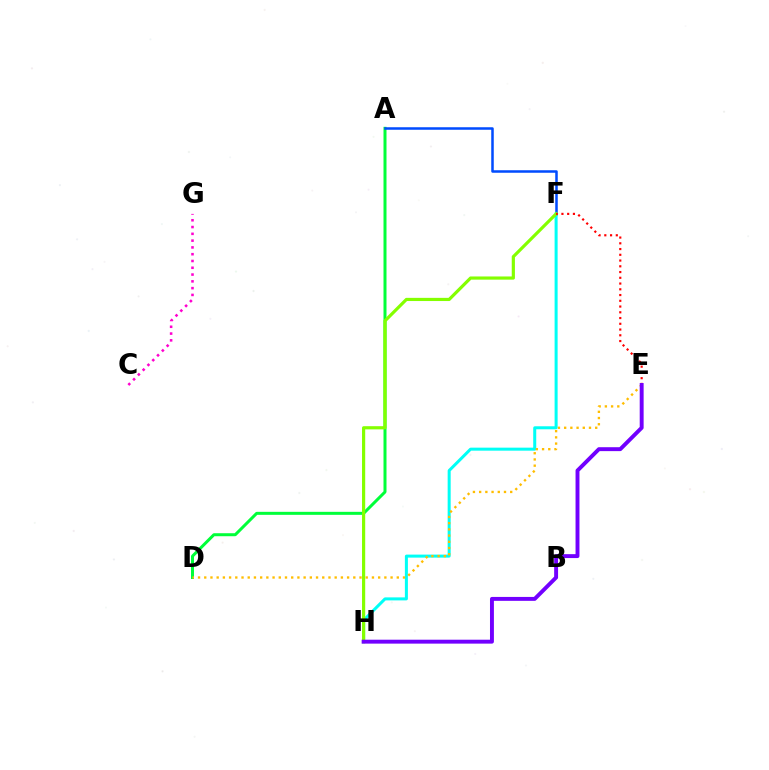{('A', 'D'): [{'color': '#00ff39', 'line_style': 'solid', 'thickness': 2.16}], ('A', 'F'): [{'color': '#004bff', 'line_style': 'solid', 'thickness': 1.81}], ('F', 'H'): [{'color': '#00fff6', 'line_style': 'solid', 'thickness': 2.17}, {'color': '#84ff00', 'line_style': 'solid', 'thickness': 2.29}], ('C', 'G'): [{'color': '#ff00cf', 'line_style': 'dotted', 'thickness': 1.84}], ('E', 'F'): [{'color': '#ff0000', 'line_style': 'dotted', 'thickness': 1.56}], ('D', 'E'): [{'color': '#ffbd00', 'line_style': 'dotted', 'thickness': 1.69}], ('E', 'H'): [{'color': '#7200ff', 'line_style': 'solid', 'thickness': 2.82}]}